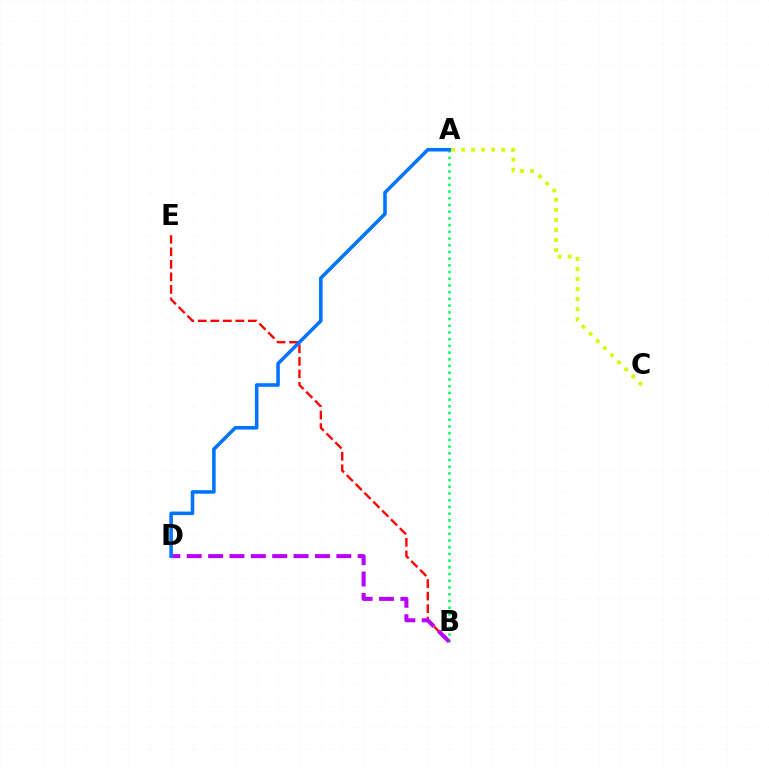{('A', 'B'): [{'color': '#00ff5c', 'line_style': 'dotted', 'thickness': 1.82}], ('B', 'E'): [{'color': '#ff0000', 'line_style': 'dashed', 'thickness': 1.7}], ('B', 'D'): [{'color': '#b900ff', 'line_style': 'dashed', 'thickness': 2.9}], ('A', 'C'): [{'color': '#d1ff00', 'line_style': 'dotted', 'thickness': 2.73}], ('A', 'D'): [{'color': '#0074ff', 'line_style': 'solid', 'thickness': 2.57}]}